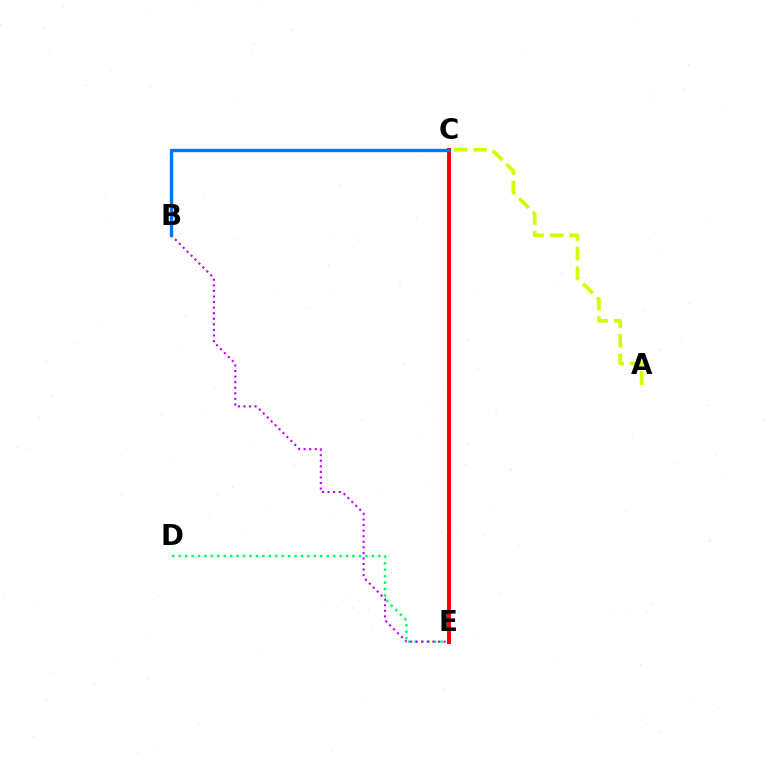{('D', 'E'): [{'color': '#00ff5c', 'line_style': 'dotted', 'thickness': 1.75}], ('B', 'E'): [{'color': '#b900ff', 'line_style': 'dotted', 'thickness': 1.51}], ('C', 'E'): [{'color': '#ff0000', 'line_style': 'solid', 'thickness': 2.84}], ('B', 'C'): [{'color': '#0074ff', 'line_style': 'solid', 'thickness': 2.42}], ('A', 'C'): [{'color': '#d1ff00', 'line_style': 'dashed', 'thickness': 2.66}]}